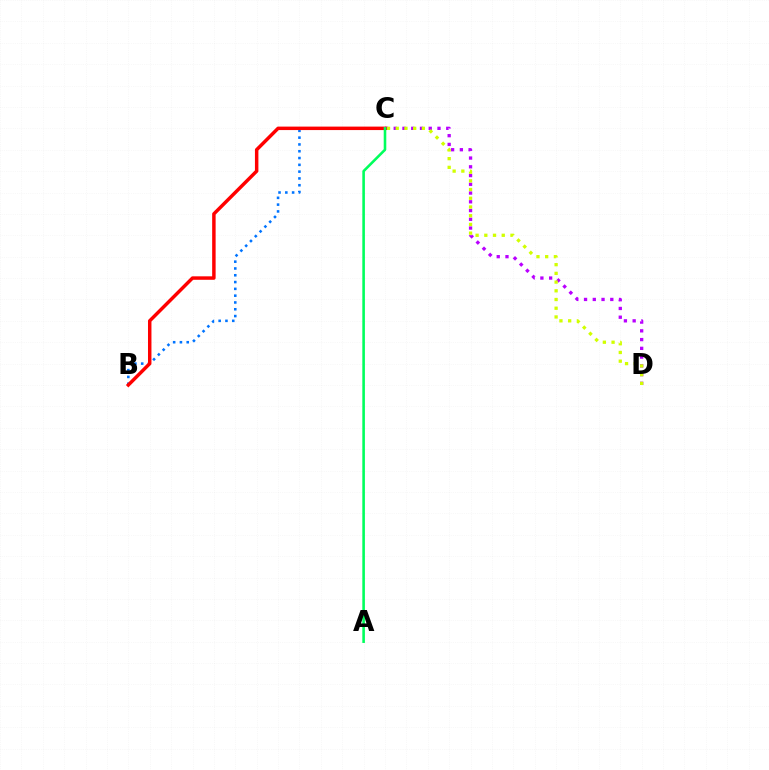{('B', 'C'): [{'color': '#0074ff', 'line_style': 'dotted', 'thickness': 1.85}, {'color': '#ff0000', 'line_style': 'solid', 'thickness': 2.5}], ('C', 'D'): [{'color': '#b900ff', 'line_style': 'dotted', 'thickness': 2.38}, {'color': '#d1ff00', 'line_style': 'dotted', 'thickness': 2.37}], ('A', 'C'): [{'color': '#00ff5c', 'line_style': 'solid', 'thickness': 1.86}]}